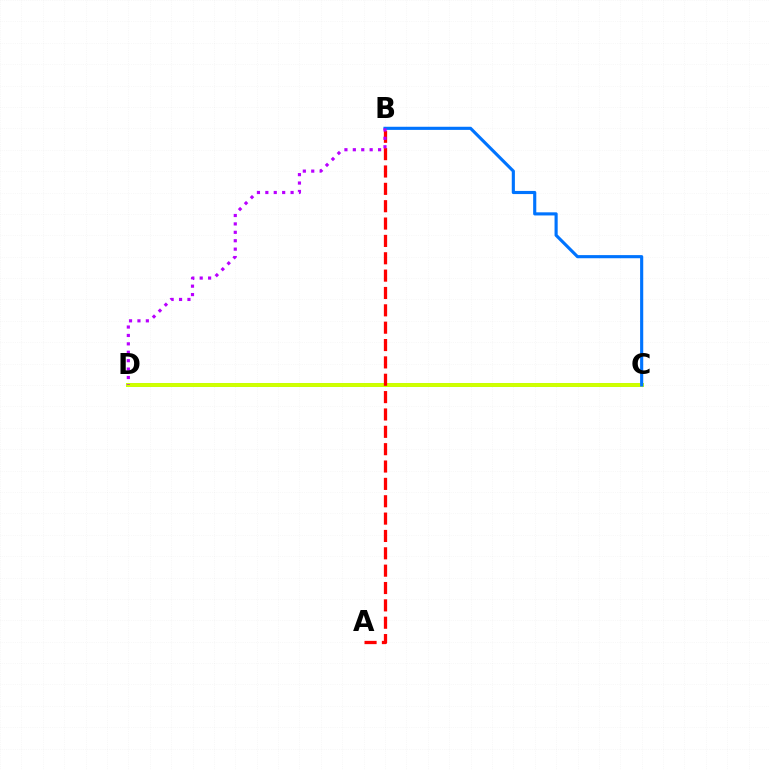{('C', 'D'): [{'color': '#00ff5c', 'line_style': 'solid', 'thickness': 2.76}, {'color': '#d1ff00', 'line_style': 'solid', 'thickness': 2.81}], ('A', 'B'): [{'color': '#ff0000', 'line_style': 'dashed', 'thickness': 2.36}], ('B', 'C'): [{'color': '#0074ff', 'line_style': 'solid', 'thickness': 2.26}], ('B', 'D'): [{'color': '#b900ff', 'line_style': 'dotted', 'thickness': 2.28}]}